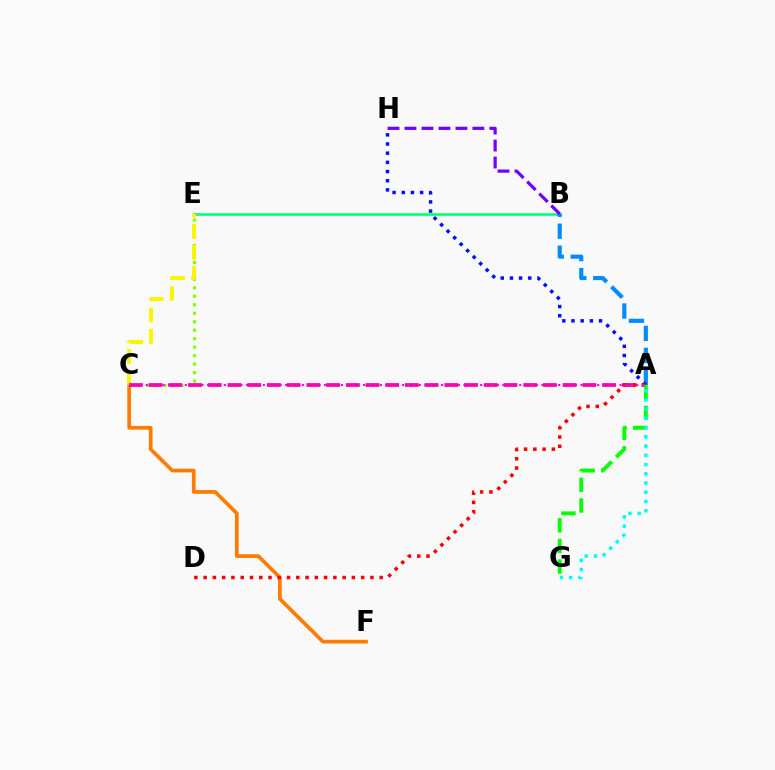{('B', 'E'): [{'color': '#00ff74', 'line_style': 'solid', 'thickness': 1.88}], ('A', 'B'): [{'color': '#008cff', 'line_style': 'dashed', 'thickness': 2.98}], ('C', 'F'): [{'color': '#ff7c00', 'line_style': 'solid', 'thickness': 2.67}], ('C', 'E'): [{'color': '#84ff00', 'line_style': 'dotted', 'thickness': 2.3}, {'color': '#fcf500', 'line_style': 'dashed', 'thickness': 2.87}], ('A', 'C'): [{'color': '#ff0094', 'line_style': 'dashed', 'thickness': 2.68}, {'color': '#ee00ff', 'line_style': 'dotted', 'thickness': 1.51}], ('A', 'H'): [{'color': '#0010ff', 'line_style': 'dotted', 'thickness': 2.49}], ('B', 'H'): [{'color': '#7200ff', 'line_style': 'dashed', 'thickness': 2.31}], ('A', 'D'): [{'color': '#ff0000', 'line_style': 'dotted', 'thickness': 2.52}], ('A', 'G'): [{'color': '#08ff00', 'line_style': 'dashed', 'thickness': 2.81}, {'color': '#00fff6', 'line_style': 'dotted', 'thickness': 2.51}]}